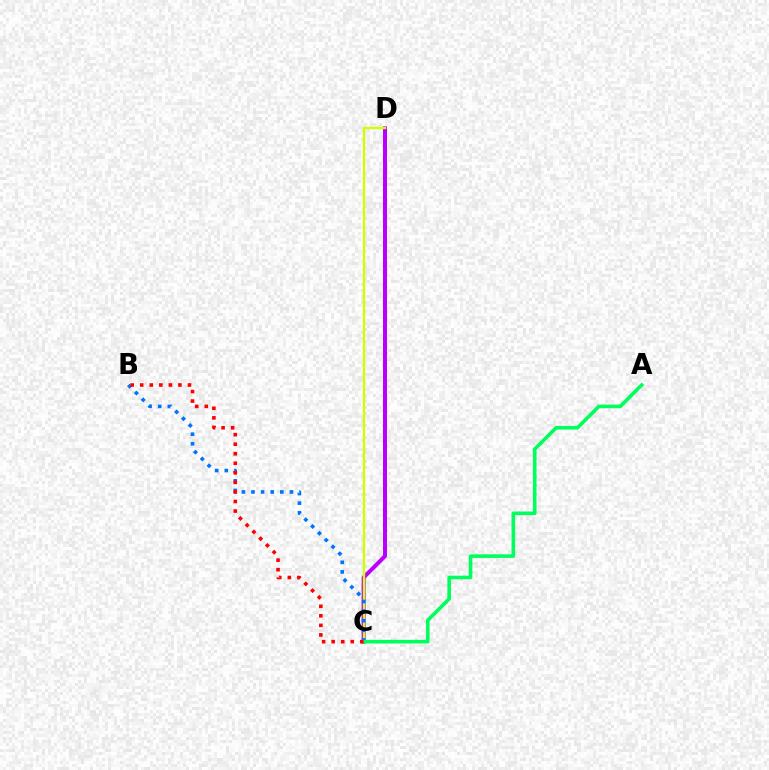{('C', 'D'): [{'color': '#b900ff', 'line_style': 'solid', 'thickness': 2.86}, {'color': '#d1ff00', 'line_style': 'solid', 'thickness': 1.69}], ('B', 'C'): [{'color': '#0074ff', 'line_style': 'dotted', 'thickness': 2.61}, {'color': '#ff0000', 'line_style': 'dotted', 'thickness': 2.59}], ('A', 'C'): [{'color': '#00ff5c', 'line_style': 'solid', 'thickness': 2.6}]}